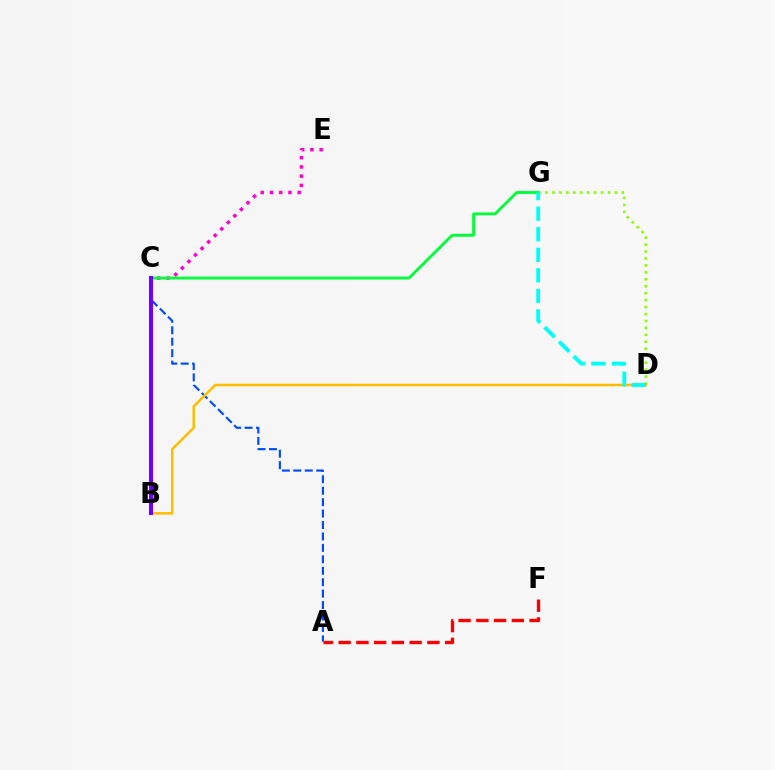{('D', 'G'): [{'color': '#84ff00', 'line_style': 'dotted', 'thickness': 1.89}, {'color': '#00fff6', 'line_style': 'dashed', 'thickness': 2.79}], ('C', 'E'): [{'color': '#ff00cf', 'line_style': 'dotted', 'thickness': 2.51}], ('A', 'C'): [{'color': '#004bff', 'line_style': 'dashed', 'thickness': 1.55}], ('A', 'F'): [{'color': '#ff0000', 'line_style': 'dashed', 'thickness': 2.41}], ('B', 'D'): [{'color': '#ffbd00', 'line_style': 'solid', 'thickness': 1.81}], ('C', 'G'): [{'color': '#00ff39', 'line_style': 'solid', 'thickness': 2.06}], ('B', 'C'): [{'color': '#7200ff', 'line_style': 'solid', 'thickness': 2.94}]}